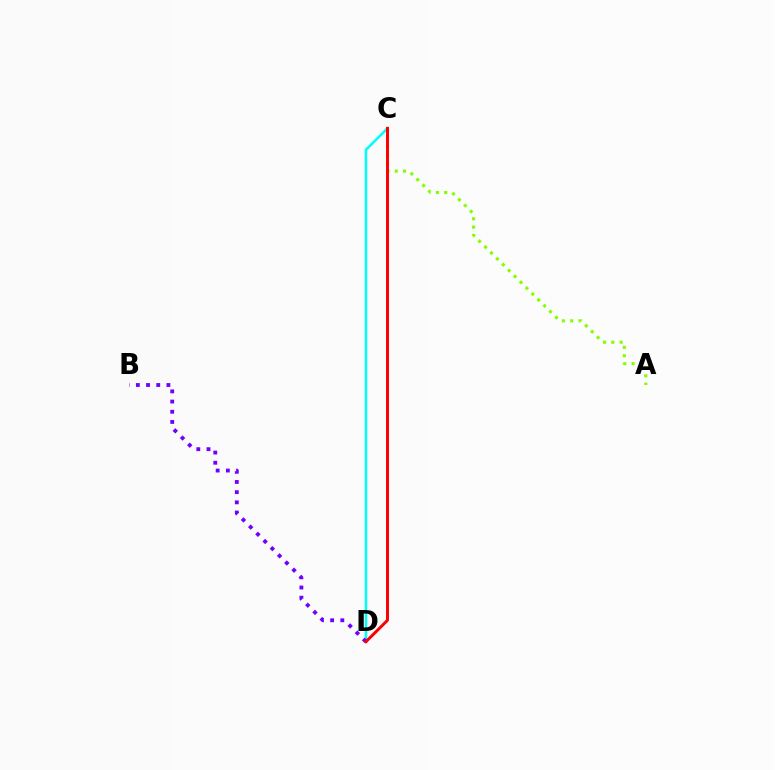{('C', 'D'): [{'color': '#00fff6', 'line_style': 'solid', 'thickness': 1.82}, {'color': '#ff0000', 'line_style': 'solid', 'thickness': 2.13}], ('A', 'C'): [{'color': '#84ff00', 'line_style': 'dotted', 'thickness': 2.26}], ('B', 'D'): [{'color': '#7200ff', 'line_style': 'dotted', 'thickness': 2.77}]}